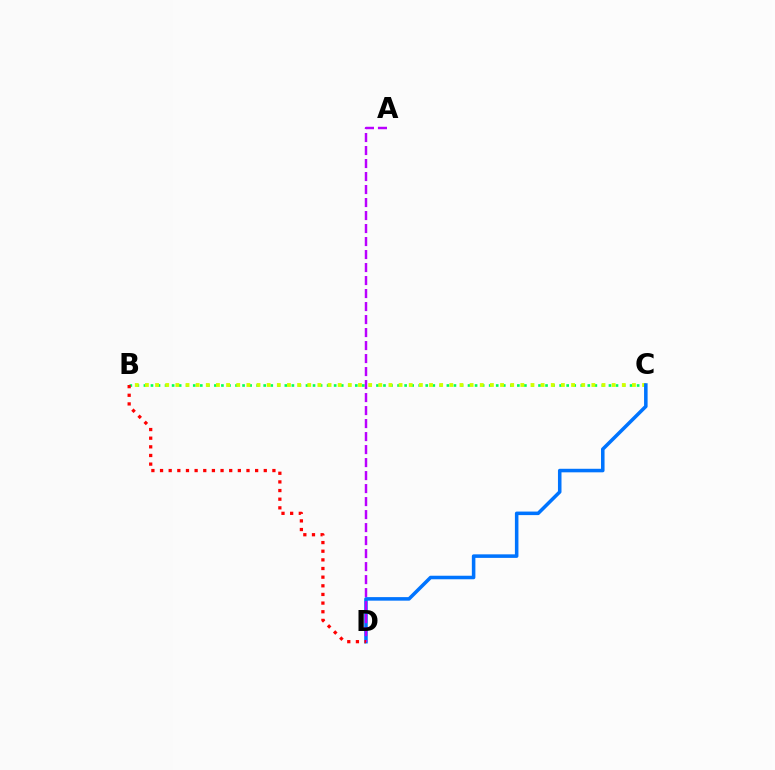{('B', 'C'): [{'color': '#00ff5c', 'line_style': 'dotted', 'thickness': 1.91}, {'color': '#d1ff00', 'line_style': 'dotted', 'thickness': 2.76}], ('C', 'D'): [{'color': '#0074ff', 'line_style': 'solid', 'thickness': 2.55}], ('A', 'D'): [{'color': '#b900ff', 'line_style': 'dashed', 'thickness': 1.77}], ('B', 'D'): [{'color': '#ff0000', 'line_style': 'dotted', 'thickness': 2.35}]}